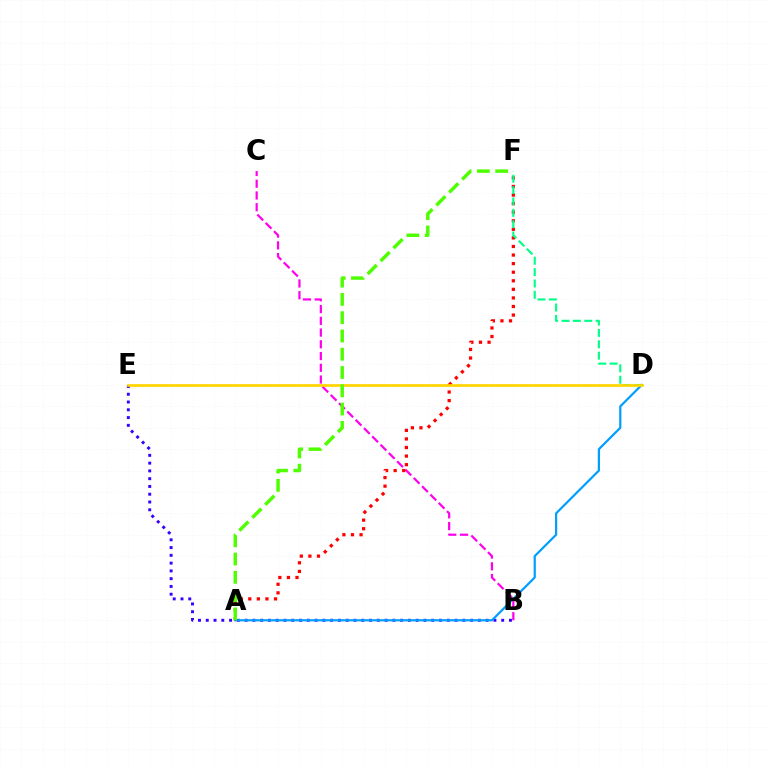{('B', 'E'): [{'color': '#3700ff', 'line_style': 'dotted', 'thickness': 2.11}], ('A', 'D'): [{'color': '#009eff', 'line_style': 'solid', 'thickness': 1.59}], ('B', 'C'): [{'color': '#ff00ed', 'line_style': 'dashed', 'thickness': 1.6}], ('A', 'F'): [{'color': '#ff0000', 'line_style': 'dotted', 'thickness': 2.33}, {'color': '#4fff00', 'line_style': 'dashed', 'thickness': 2.48}], ('D', 'F'): [{'color': '#00ff86', 'line_style': 'dashed', 'thickness': 1.54}], ('D', 'E'): [{'color': '#ffd500', 'line_style': 'solid', 'thickness': 1.94}]}